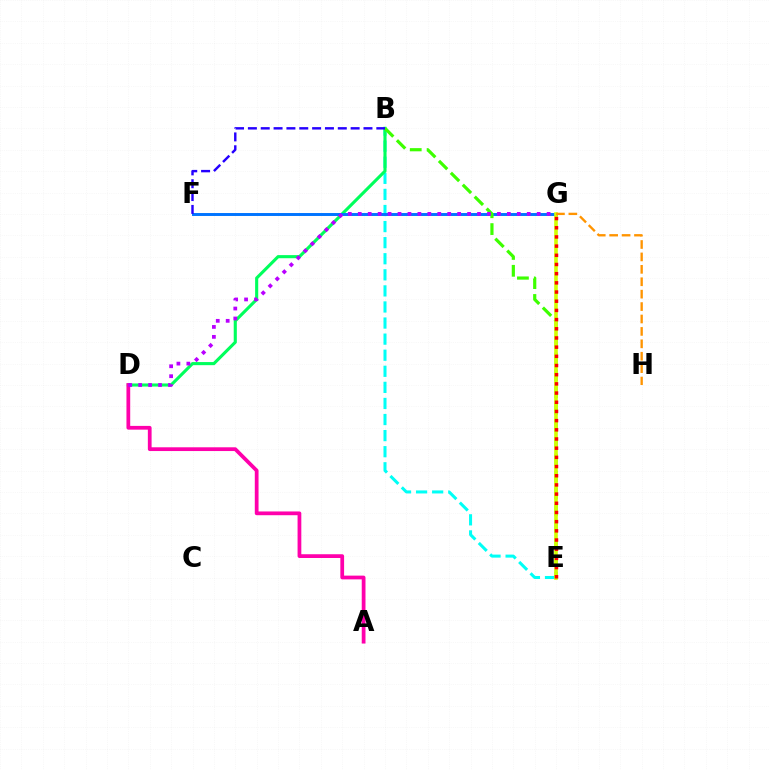{('B', 'E'): [{'color': '#00fff6', 'line_style': 'dashed', 'thickness': 2.18}, {'color': '#3dff00', 'line_style': 'dashed', 'thickness': 2.29}], ('B', 'D'): [{'color': '#00ff5c', 'line_style': 'solid', 'thickness': 2.24}], ('F', 'G'): [{'color': '#0074ff', 'line_style': 'solid', 'thickness': 2.11}], ('E', 'G'): [{'color': '#d1ff00', 'line_style': 'solid', 'thickness': 2.61}, {'color': '#ff0000', 'line_style': 'dotted', 'thickness': 2.5}], ('A', 'D'): [{'color': '#ff00ac', 'line_style': 'solid', 'thickness': 2.7}], ('D', 'G'): [{'color': '#b900ff', 'line_style': 'dotted', 'thickness': 2.7}], ('B', 'F'): [{'color': '#2500ff', 'line_style': 'dashed', 'thickness': 1.74}], ('G', 'H'): [{'color': '#ff9400', 'line_style': 'dashed', 'thickness': 1.69}]}